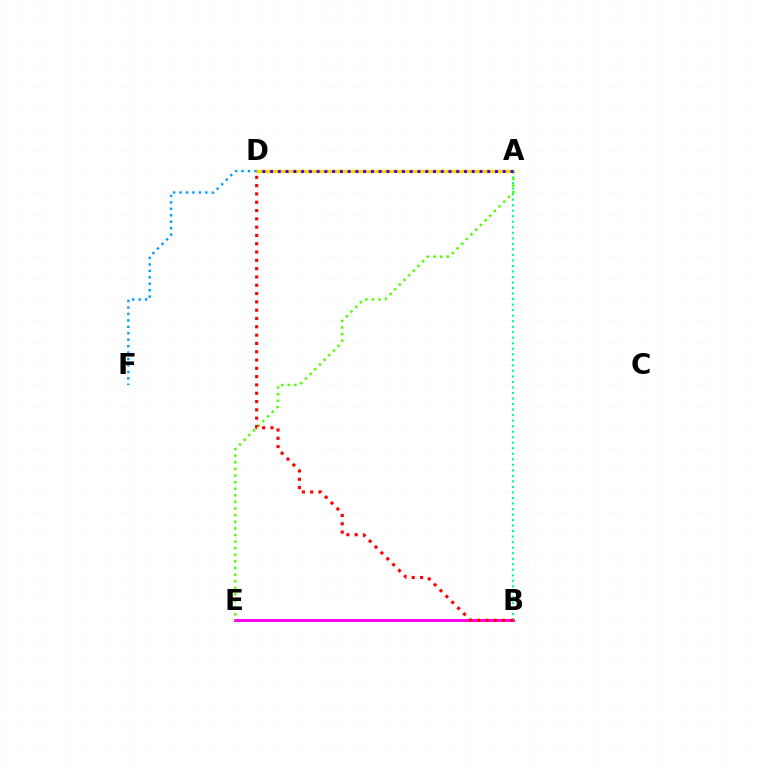{('B', 'E'): [{'color': '#ff00ed', 'line_style': 'solid', 'thickness': 2.13}], ('A', 'D'): [{'color': '#ffd500', 'line_style': 'solid', 'thickness': 2.45}, {'color': '#3700ff', 'line_style': 'dotted', 'thickness': 2.11}], ('A', 'B'): [{'color': '#00ff86', 'line_style': 'dotted', 'thickness': 1.5}], ('A', 'E'): [{'color': '#4fff00', 'line_style': 'dotted', 'thickness': 1.8}], ('D', 'F'): [{'color': '#009eff', 'line_style': 'dotted', 'thickness': 1.75}], ('B', 'D'): [{'color': '#ff0000', 'line_style': 'dotted', 'thickness': 2.26}]}